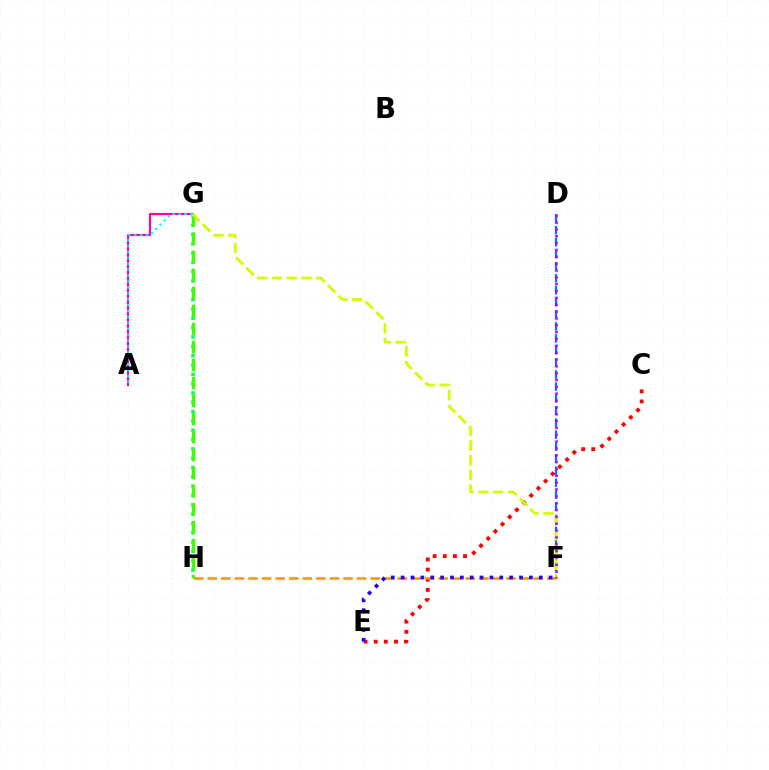{('G', 'H'): [{'color': '#00ff5c', 'line_style': 'dotted', 'thickness': 2.53}, {'color': '#3dff00', 'line_style': 'dashed', 'thickness': 2.45}], ('A', 'G'): [{'color': '#ff00ac', 'line_style': 'solid', 'thickness': 1.56}, {'color': '#00fff6', 'line_style': 'dotted', 'thickness': 1.6}], ('C', 'E'): [{'color': '#ff0000', 'line_style': 'dotted', 'thickness': 2.76}], ('F', 'H'): [{'color': '#ff9400', 'line_style': 'dashed', 'thickness': 1.84}], ('D', 'F'): [{'color': '#0074ff', 'line_style': 'dashed', 'thickness': 1.63}, {'color': '#b900ff', 'line_style': 'dotted', 'thickness': 1.86}], ('E', 'F'): [{'color': '#2500ff', 'line_style': 'dotted', 'thickness': 2.68}], ('F', 'G'): [{'color': '#d1ff00', 'line_style': 'dashed', 'thickness': 2.01}]}